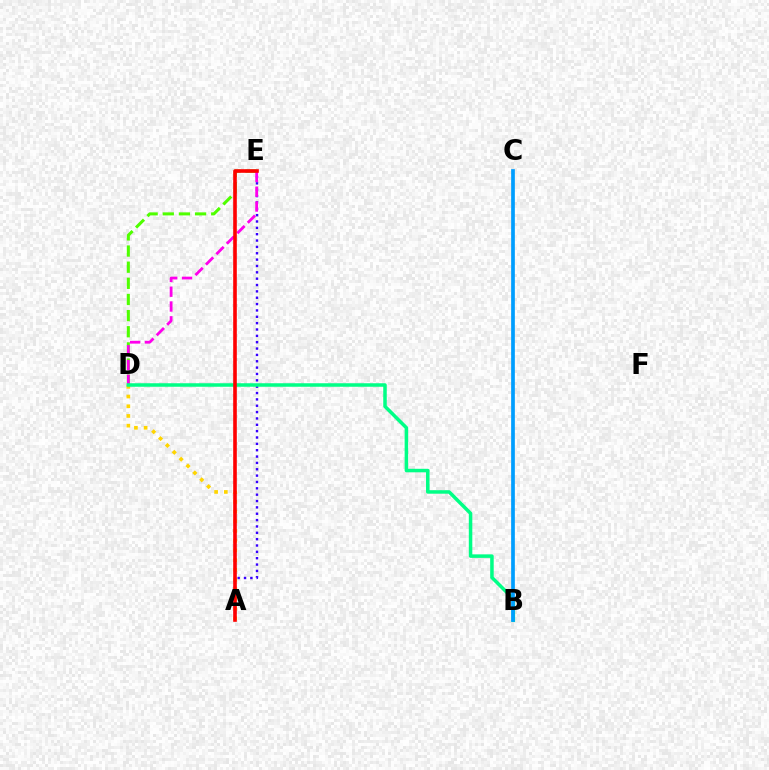{('A', 'E'): [{'color': '#3700ff', 'line_style': 'dotted', 'thickness': 1.73}, {'color': '#ff0000', 'line_style': 'solid', 'thickness': 2.61}], ('D', 'E'): [{'color': '#4fff00', 'line_style': 'dashed', 'thickness': 2.19}, {'color': '#ff00ed', 'line_style': 'dashed', 'thickness': 2.01}], ('A', 'D'): [{'color': '#ffd500', 'line_style': 'dotted', 'thickness': 2.64}], ('B', 'D'): [{'color': '#00ff86', 'line_style': 'solid', 'thickness': 2.53}], ('B', 'C'): [{'color': '#009eff', 'line_style': 'solid', 'thickness': 2.66}]}